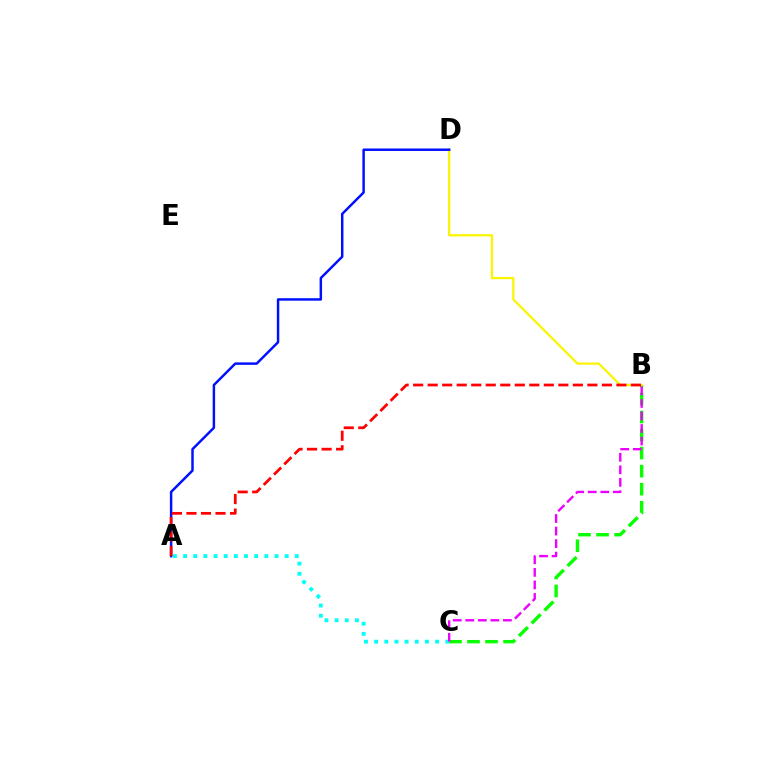{('B', 'C'): [{'color': '#08ff00', 'line_style': 'dashed', 'thickness': 2.45}, {'color': '#ee00ff', 'line_style': 'dashed', 'thickness': 1.7}], ('B', 'D'): [{'color': '#fcf500', 'line_style': 'solid', 'thickness': 1.61}], ('A', 'D'): [{'color': '#0010ff', 'line_style': 'solid', 'thickness': 1.78}], ('A', 'C'): [{'color': '#00fff6', 'line_style': 'dotted', 'thickness': 2.76}], ('A', 'B'): [{'color': '#ff0000', 'line_style': 'dashed', 'thickness': 1.97}]}